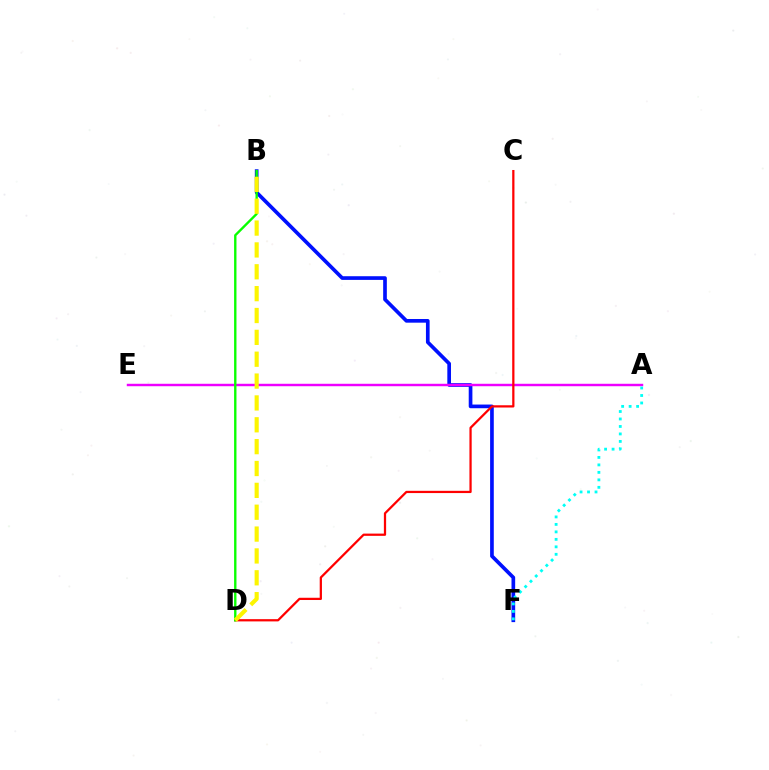{('B', 'F'): [{'color': '#0010ff', 'line_style': 'solid', 'thickness': 2.65}], ('A', 'E'): [{'color': '#ee00ff', 'line_style': 'solid', 'thickness': 1.76}], ('C', 'D'): [{'color': '#ff0000', 'line_style': 'solid', 'thickness': 1.62}], ('B', 'D'): [{'color': '#08ff00', 'line_style': 'solid', 'thickness': 1.71}, {'color': '#fcf500', 'line_style': 'dashed', 'thickness': 2.97}], ('A', 'F'): [{'color': '#00fff6', 'line_style': 'dotted', 'thickness': 2.03}]}